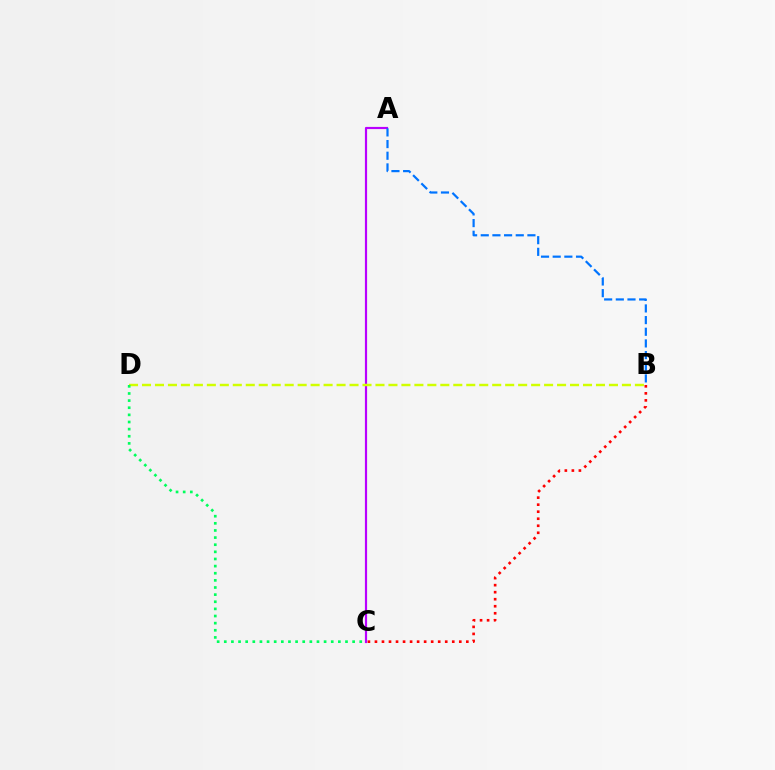{('A', 'C'): [{'color': '#b900ff', 'line_style': 'solid', 'thickness': 1.57}], ('B', 'D'): [{'color': '#d1ff00', 'line_style': 'dashed', 'thickness': 1.76}], ('B', 'C'): [{'color': '#ff0000', 'line_style': 'dotted', 'thickness': 1.91}], ('A', 'B'): [{'color': '#0074ff', 'line_style': 'dashed', 'thickness': 1.58}], ('C', 'D'): [{'color': '#00ff5c', 'line_style': 'dotted', 'thickness': 1.94}]}